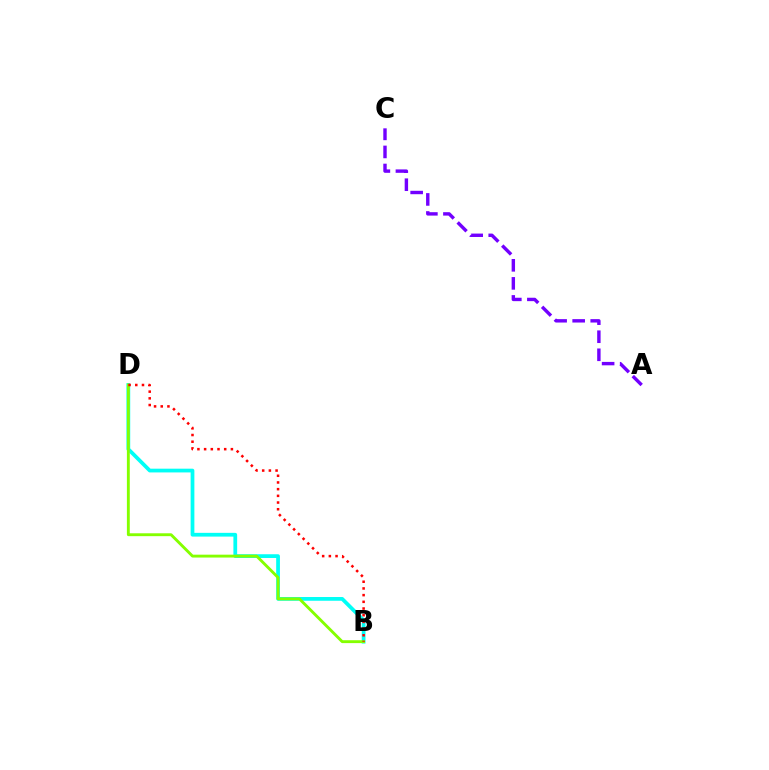{('B', 'D'): [{'color': '#00fff6', 'line_style': 'solid', 'thickness': 2.7}, {'color': '#84ff00', 'line_style': 'solid', 'thickness': 2.07}, {'color': '#ff0000', 'line_style': 'dotted', 'thickness': 1.82}], ('A', 'C'): [{'color': '#7200ff', 'line_style': 'dashed', 'thickness': 2.45}]}